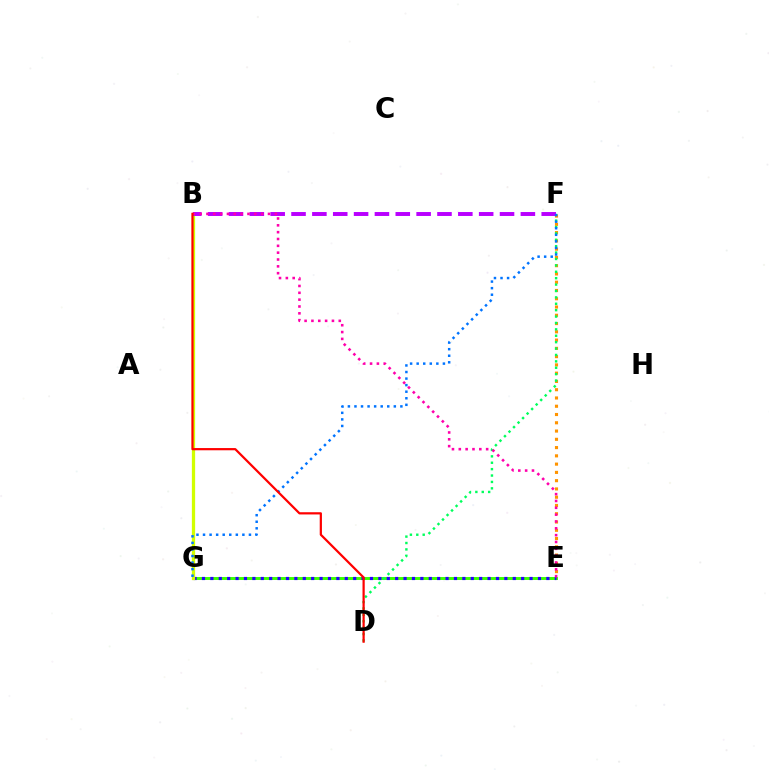{('E', 'F'): [{'color': '#ff9400', 'line_style': 'dotted', 'thickness': 2.25}], ('E', 'G'): [{'color': '#00fff6', 'line_style': 'dashed', 'thickness': 1.8}, {'color': '#3dff00', 'line_style': 'solid', 'thickness': 2.11}, {'color': '#2500ff', 'line_style': 'dotted', 'thickness': 2.28}], ('B', 'G'): [{'color': '#d1ff00', 'line_style': 'solid', 'thickness': 2.35}], ('D', 'F'): [{'color': '#00ff5c', 'line_style': 'dotted', 'thickness': 1.74}], ('B', 'F'): [{'color': '#b900ff', 'line_style': 'dashed', 'thickness': 2.83}], ('B', 'E'): [{'color': '#ff00ac', 'line_style': 'dotted', 'thickness': 1.86}], ('F', 'G'): [{'color': '#0074ff', 'line_style': 'dotted', 'thickness': 1.78}], ('B', 'D'): [{'color': '#ff0000', 'line_style': 'solid', 'thickness': 1.6}]}